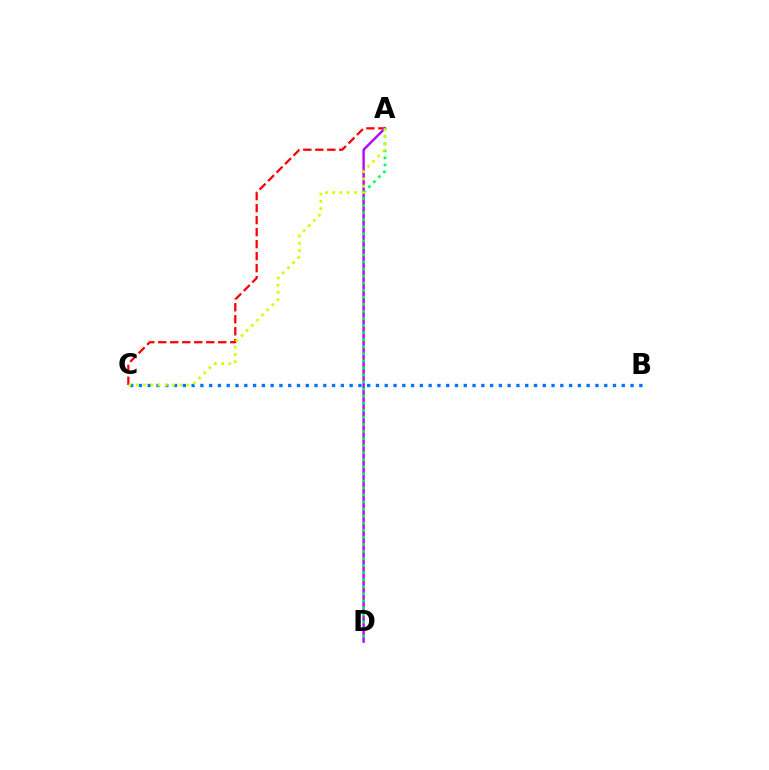{('A', 'C'): [{'color': '#ff0000', 'line_style': 'dashed', 'thickness': 1.63}, {'color': '#d1ff00', 'line_style': 'dotted', 'thickness': 1.97}], ('A', 'D'): [{'color': '#b900ff', 'line_style': 'solid', 'thickness': 1.72}, {'color': '#00ff5c', 'line_style': 'dotted', 'thickness': 1.92}], ('B', 'C'): [{'color': '#0074ff', 'line_style': 'dotted', 'thickness': 2.39}]}